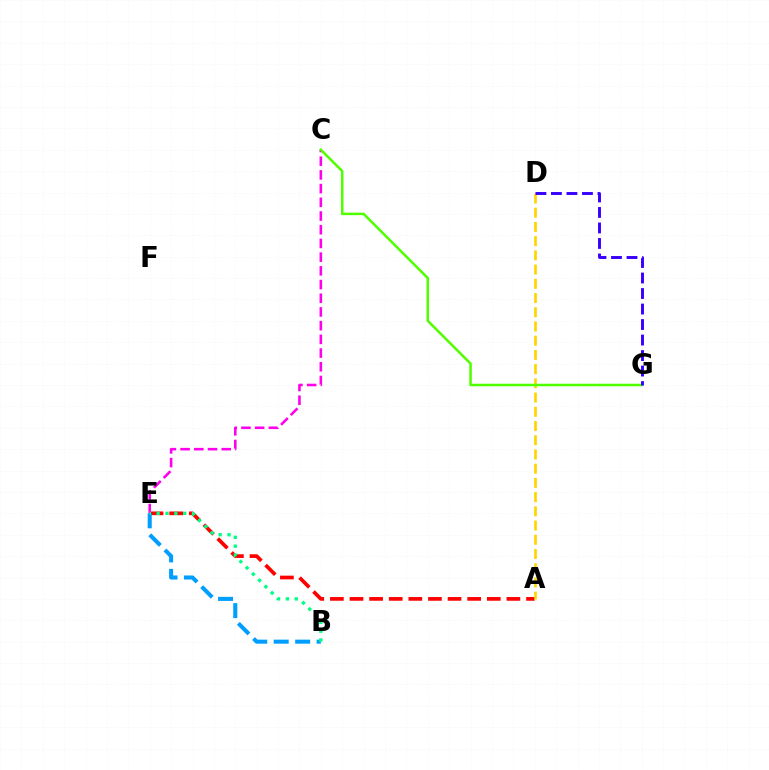{('A', 'E'): [{'color': '#ff0000', 'line_style': 'dashed', 'thickness': 2.66}], ('C', 'E'): [{'color': '#ff00ed', 'line_style': 'dashed', 'thickness': 1.86}], ('B', 'E'): [{'color': '#009eff', 'line_style': 'dashed', 'thickness': 2.92}, {'color': '#00ff86', 'line_style': 'dotted', 'thickness': 2.41}], ('A', 'D'): [{'color': '#ffd500', 'line_style': 'dashed', 'thickness': 1.93}], ('C', 'G'): [{'color': '#4fff00', 'line_style': 'solid', 'thickness': 1.81}], ('D', 'G'): [{'color': '#3700ff', 'line_style': 'dashed', 'thickness': 2.11}]}